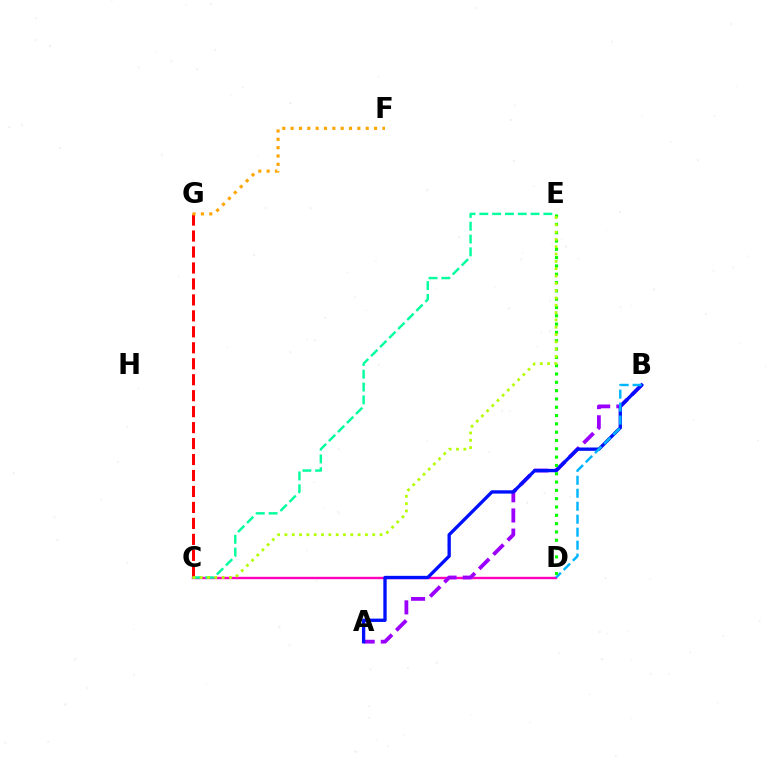{('C', 'D'): [{'color': '#ff00bd', 'line_style': 'solid', 'thickness': 1.72}], ('C', 'E'): [{'color': '#00ff9d', 'line_style': 'dashed', 'thickness': 1.74}, {'color': '#b3ff00', 'line_style': 'dotted', 'thickness': 1.99}], ('A', 'B'): [{'color': '#9b00ff', 'line_style': 'dashed', 'thickness': 2.74}, {'color': '#0010ff', 'line_style': 'solid', 'thickness': 2.4}], ('C', 'G'): [{'color': '#ff0000', 'line_style': 'dashed', 'thickness': 2.17}], ('B', 'D'): [{'color': '#00b5ff', 'line_style': 'dashed', 'thickness': 1.76}], ('F', 'G'): [{'color': '#ffa500', 'line_style': 'dotted', 'thickness': 2.27}], ('D', 'E'): [{'color': '#08ff00', 'line_style': 'dotted', 'thickness': 2.26}]}